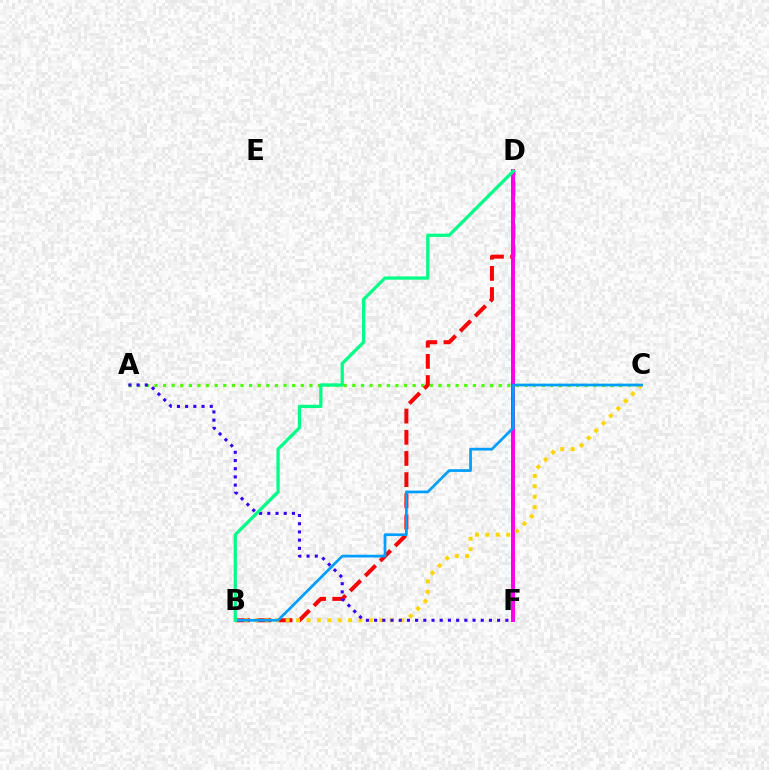{('A', 'C'): [{'color': '#4fff00', 'line_style': 'dotted', 'thickness': 2.34}], ('B', 'D'): [{'color': '#ff0000', 'line_style': 'dashed', 'thickness': 2.88}, {'color': '#00ff86', 'line_style': 'solid', 'thickness': 2.35}], ('D', 'F'): [{'color': '#ff00ed', 'line_style': 'solid', 'thickness': 2.86}], ('B', 'C'): [{'color': '#ffd500', 'line_style': 'dotted', 'thickness': 2.83}, {'color': '#009eff', 'line_style': 'solid', 'thickness': 1.96}], ('A', 'F'): [{'color': '#3700ff', 'line_style': 'dotted', 'thickness': 2.23}]}